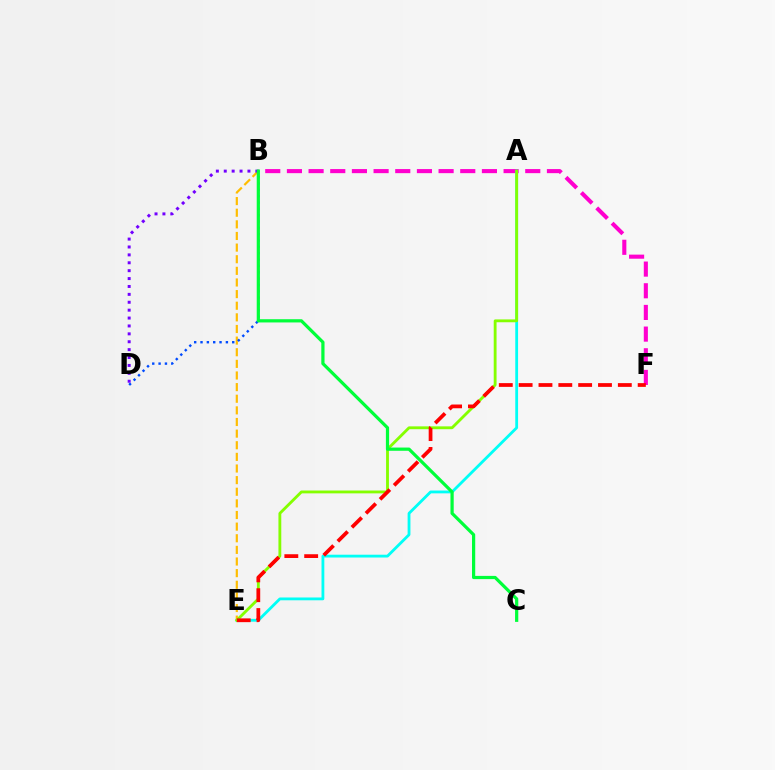{('B', 'F'): [{'color': '#ff00cf', 'line_style': 'dashed', 'thickness': 2.94}], ('A', 'E'): [{'color': '#00fff6', 'line_style': 'solid', 'thickness': 2.02}, {'color': '#84ff00', 'line_style': 'solid', 'thickness': 2.04}], ('B', 'E'): [{'color': '#ffbd00', 'line_style': 'dashed', 'thickness': 1.58}], ('B', 'D'): [{'color': '#004bff', 'line_style': 'dotted', 'thickness': 1.72}, {'color': '#7200ff', 'line_style': 'dotted', 'thickness': 2.15}], ('B', 'C'): [{'color': '#00ff39', 'line_style': 'solid', 'thickness': 2.32}], ('E', 'F'): [{'color': '#ff0000', 'line_style': 'dashed', 'thickness': 2.7}]}